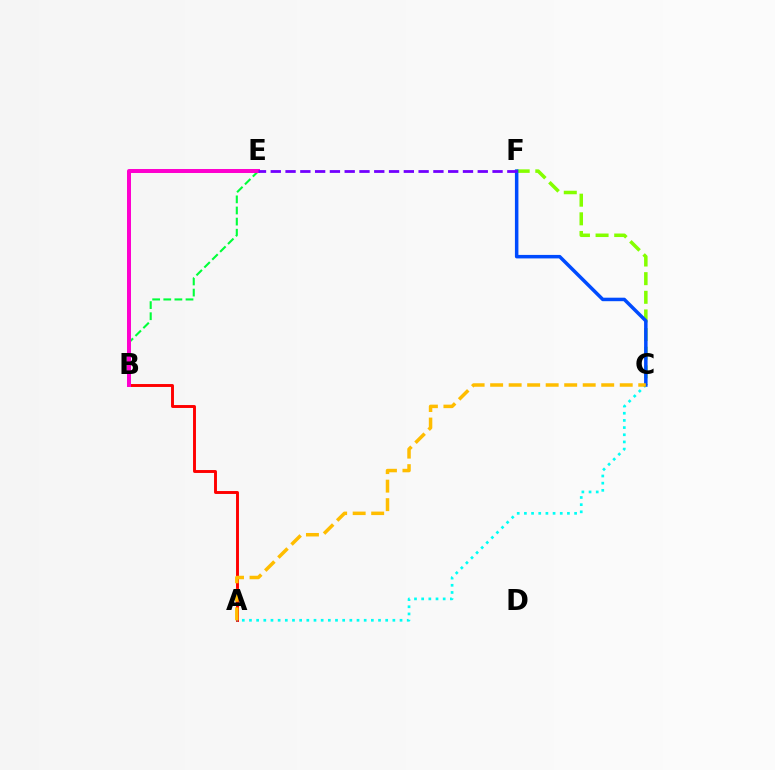{('B', 'E'): [{'color': '#00ff39', 'line_style': 'dashed', 'thickness': 1.51}, {'color': '#ff00cf', 'line_style': 'solid', 'thickness': 2.87}], ('C', 'F'): [{'color': '#84ff00', 'line_style': 'dashed', 'thickness': 2.53}, {'color': '#004bff', 'line_style': 'solid', 'thickness': 2.52}], ('A', 'B'): [{'color': '#ff0000', 'line_style': 'solid', 'thickness': 2.1}], ('A', 'C'): [{'color': '#00fff6', 'line_style': 'dotted', 'thickness': 1.95}, {'color': '#ffbd00', 'line_style': 'dashed', 'thickness': 2.51}], ('E', 'F'): [{'color': '#7200ff', 'line_style': 'dashed', 'thickness': 2.01}]}